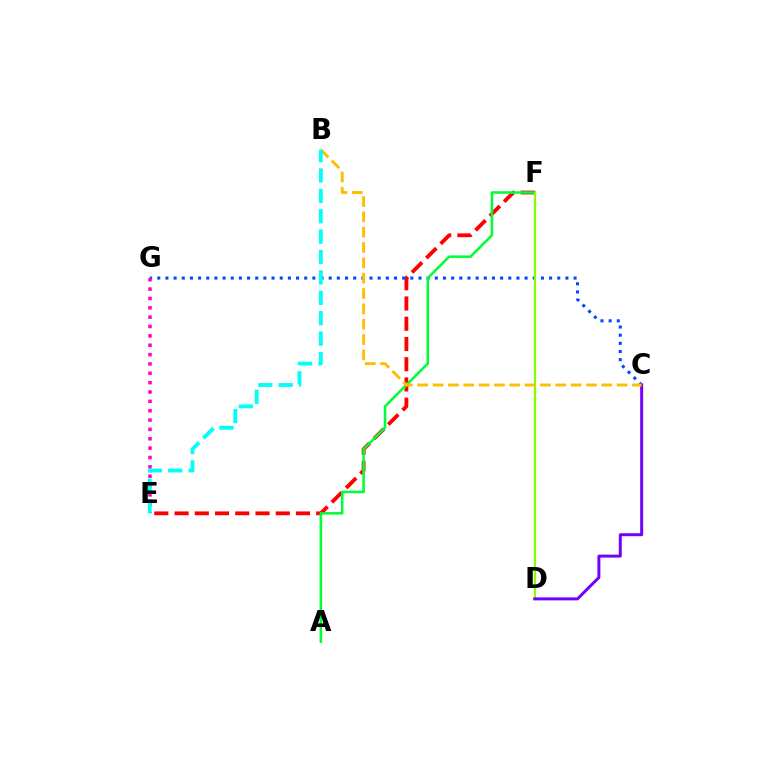{('E', 'F'): [{'color': '#ff0000', 'line_style': 'dashed', 'thickness': 2.75}], ('C', 'G'): [{'color': '#004bff', 'line_style': 'dotted', 'thickness': 2.22}], ('A', 'F'): [{'color': '#00ff39', 'line_style': 'solid', 'thickness': 1.84}], ('D', 'F'): [{'color': '#84ff00', 'line_style': 'solid', 'thickness': 1.62}], ('E', 'G'): [{'color': '#ff00cf', 'line_style': 'dotted', 'thickness': 2.54}], ('C', 'D'): [{'color': '#7200ff', 'line_style': 'solid', 'thickness': 2.14}], ('B', 'C'): [{'color': '#ffbd00', 'line_style': 'dashed', 'thickness': 2.08}], ('B', 'E'): [{'color': '#00fff6', 'line_style': 'dashed', 'thickness': 2.77}]}